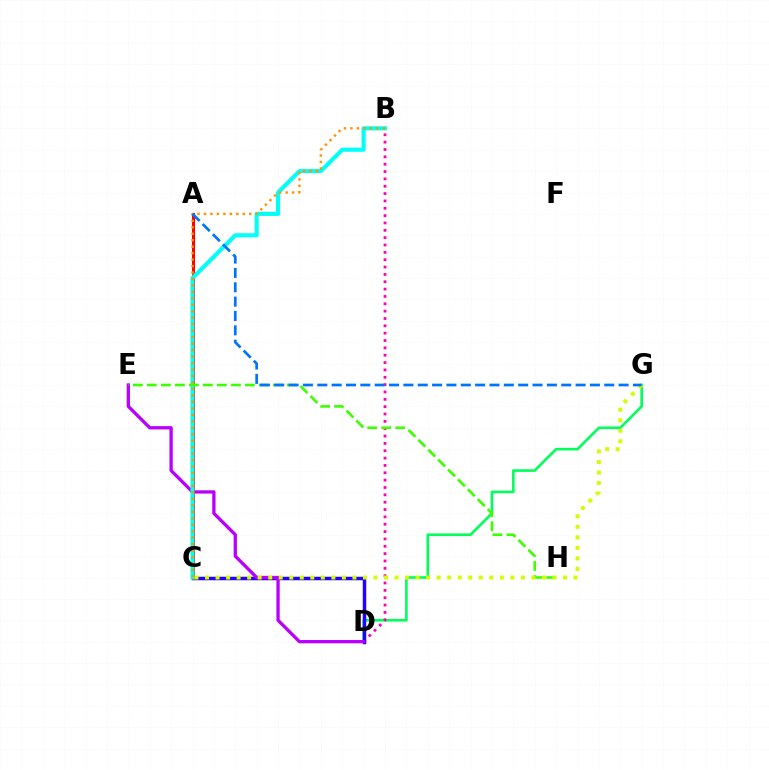{('D', 'G'): [{'color': '#00ff5c', 'line_style': 'solid', 'thickness': 1.89}], ('B', 'D'): [{'color': '#ff00ac', 'line_style': 'dotted', 'thickness': 2.0}], ('C', 'D'): [{'color': '#2500ff', 'line_style': 'solid', 'thickness': 2.52}], ('D', 'E'): [{'color': '#b900ff', 'line_style': 'solid', 'thickness': 2.38}], ('A', 'C'): [{'color': '#ff0000', 'line_style': 'solid', 'thickness': 2.17}], ('B', 'C'): [{'color': '#00fff6', 'line_style': 'solid', 'thickness': 2.96}, {'color': '#ff9400', 'line_style': 'dotted', 'thickness': 1.76}], ('E', 'H'): [{'color': '#3dff00', 'line_style': 'dashed', 'thickness': 1.9}], ('C', 'G'): [{'color': '#d1ff00', 'line_style': 'dotted', 'thickness': 2.86}], ('A', 'G'): [{'color': '#0074ff', 'line_style': 'dashed', 'thickness': 1.95}]}